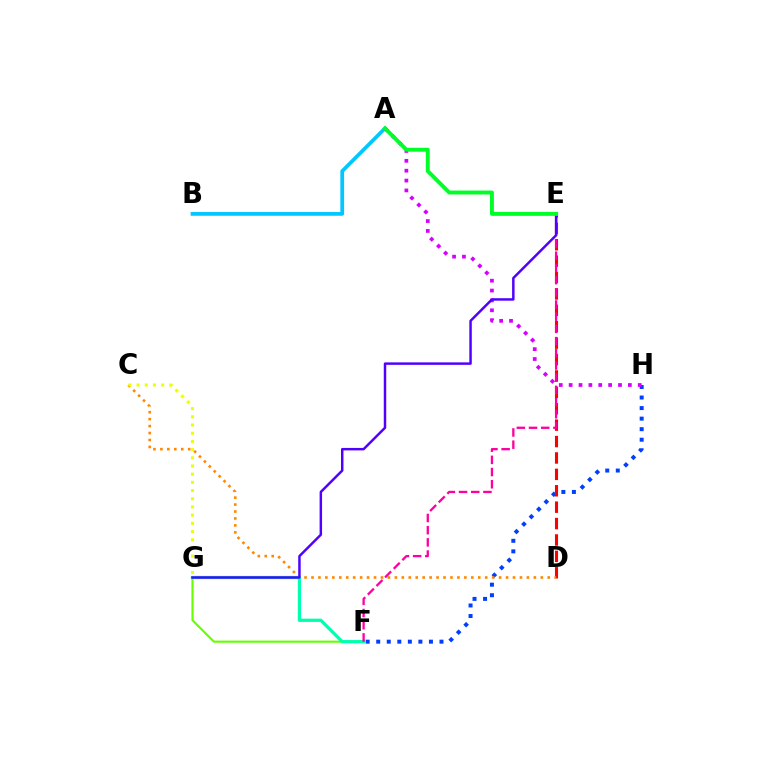{('A', 'B'): [{'color': '#00c7ff', 'line_style': 'solid', 'thickness': 2.69}], ('F', 'H'): [{'color': '#003fff', 'line_style': 'dotted', 'thickness': 2.87}], ('F', 'G'): [{'color': '#66ff00', 'line_style': 'solid', 'thickness': 1.53}, {'color': '#00ffaf', 'line_style': 'solid', 'thickness': 2.34}], ('A', 'H'): [{'color': '#d600ff', 'line_style': 'dotted', 'thickness': 2.68}], ('D', 'E'): [{'color': '#ff0000', 'line_style': 'dashed', 'thickness': 2.23}], ('C', 'D'): [{'color': '#ff8800', 'line_style': 'dotted', 'thickness': 1.89}], ('E', 'F'): [{'color': '#ff00a0', 'line_style': 'dashed', 'thickness': 1.66}], ('E', 'G'): [{'color': '#4f00ff', 'line_style': 'solid', 'thickness': 1.78}], ('A', 'E'): [{'color': '#00ff27', 'line_style': 'solid', 'thickness': 2.81}], ('C', 'G'): [{'color': '#eeff00', 'line_style': 'dotted', 'thickness': 2.23}]}